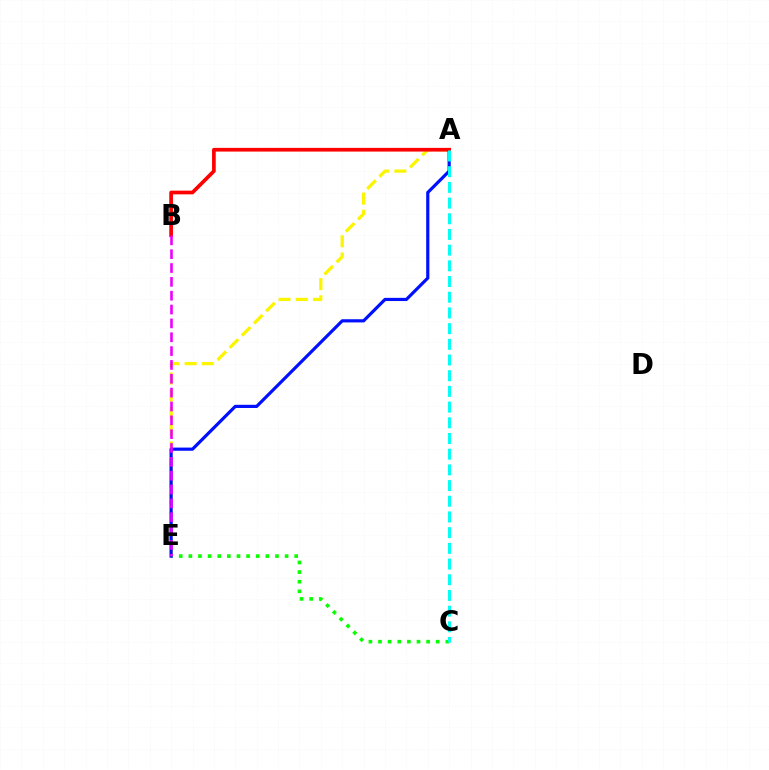{('C', 'E'): [{'color': '#08ff00', 'line_style': 'dotted', 'thickness': 2.61}], ('A', 'E'): [{'color': '#fcf500', 'line_style': 'dashed', 'thickness': 2.34}, {'color': '#0010ff', 'line_style': 'solid', 'thickness': 2.29}], ('A', 'B'): [{'color': '#ff0000', 'line_style': 'solid', 'thickness': 2.66}], ('A', 'C'): [{'color': '#00fff6', 'line_style': 'dashed', 'thickness': 2.13}], ('B', 'E'): [{'color': '#ee00ff', 'line_style': 'dashed', 'thickness': 1.88}]}